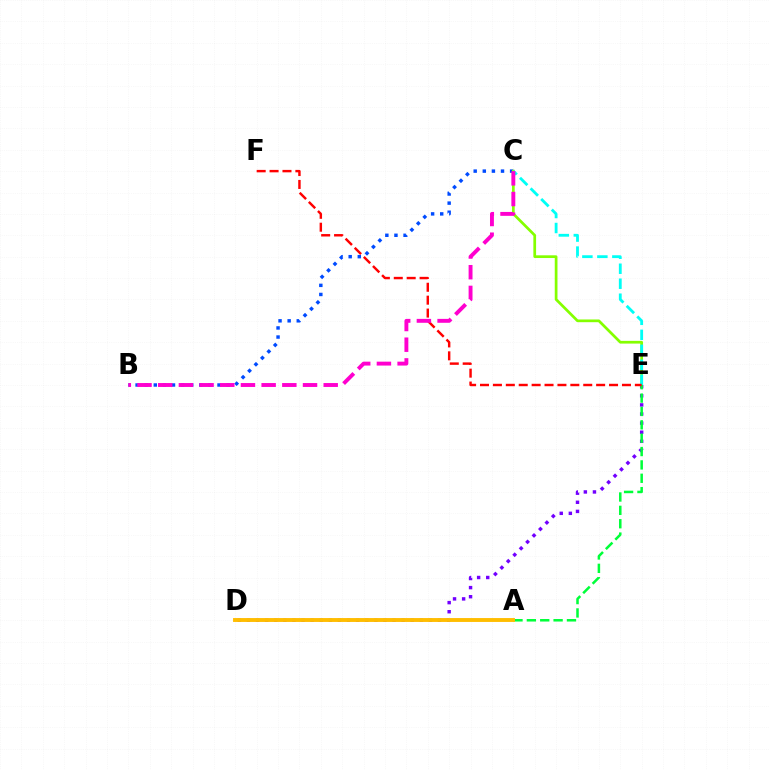{('B', 'C'): [{'color': '#004bff', 'line_style': 'dotted', 'thickness': 2.47}, {'color': '#ff00cf', 'line_style': 'dashed', 'thickness': 2.81}], ('D', 'E'): [{'color': '#7200ff', 'line_style': 'dotted', 'thickness': 2.47}], ('C', 'E'): [{'color': '#84ff00', 'line_style': 'solid', 'thickness': 1.96}, {'color': '#00fff6', 'line_style': 'dashed', 'thickness': 2.04}], ('A', 'E'): [{'color': '#00ff39', 'line_style': 'dashed', 'thickness': 1.82}], ('A', 'D'): [{'color': '#ffbd00', 'line_style': 'solid', 'thickness': 2.8}], ('E', 'F'): [{'color': '#ff0000', 'line_style': 'dashed', 'thickness': 1.75}]}